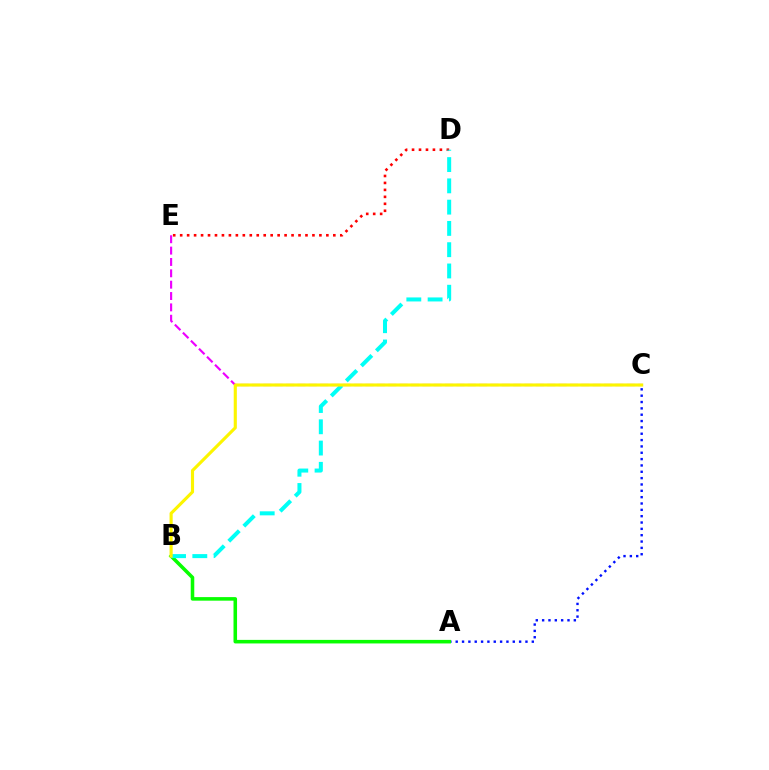{('C', 'E'): [{'color': '#ee00ff', 'line_style': 'dashed', 'thickness': 1.54}], ('D', 'E'): [{'color': '#ff0000', 'line_style': 'dotted', 'thickness': 1.89}], ('A', 'C'): [{'color': '#0010ff', 'line_style': 'dotted', 'thickness': 1.72}], ('A', 'B'): [{'color': '#08ff00', 'line_style': 'solid', 'thickness': 2.56}], ('B', 'D'): [{'color': '#00fff6', 'line_style': 'dashed', 'thickness': 2.89}], ('B', 'C'): [{'color': '#fcf500', 'line_style': 'solid', 'thickness': 2.25}]}